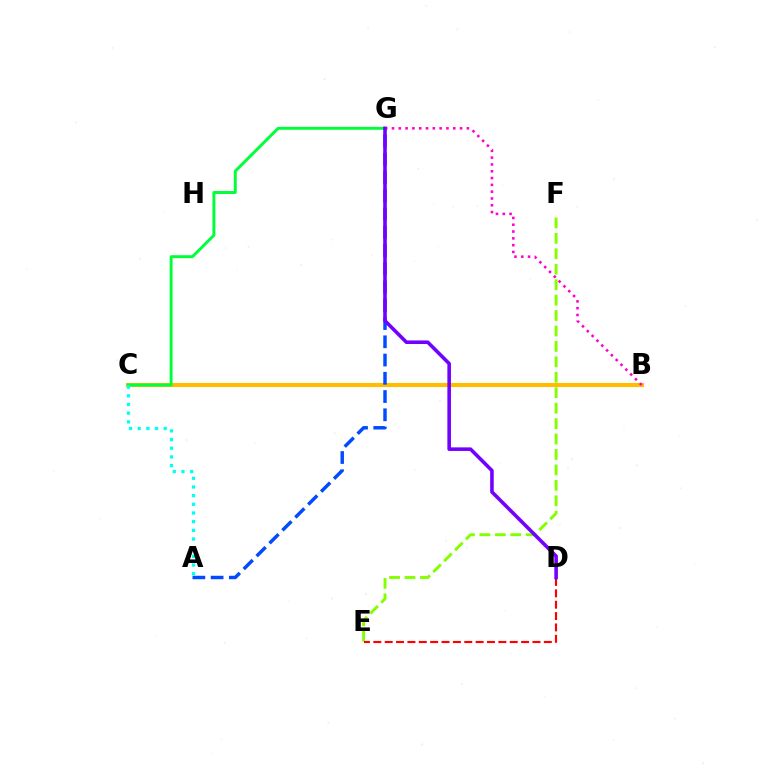{('B', 'C'): [{'color': '#ffbd00', 'line_style': 'solid', 'thickness': 2.95}], ('A', 'G'): [{'color': '#004bff', 'line_style': 'dashed', 'thickness': 2.48}], ('E', 'F'): [{'color': '#84ff00', 'line_style': 'dashed', 'thickness': 2.1}], ('C', 'G'): [{'color': '#00ff39', 'line_style': 'solid', 'thickness': 2.11}], ('B', 'G'): [{'color': '#ff00cf', 'line_style': 'dotted', 'thickness': 1.85}], ('A', 'C'): [{'color': '#00fff6', 'line_style': 'dotted', 'thickness': 2.36}], ('D', 'E'): [{'color': '#ff0000', 'line_style': 'dashed', 'thickness': 1.54}], ('D', 'G'): [{'color': '#7200ff', 'line_style': 'solid', 'thickness': 2.58}]}